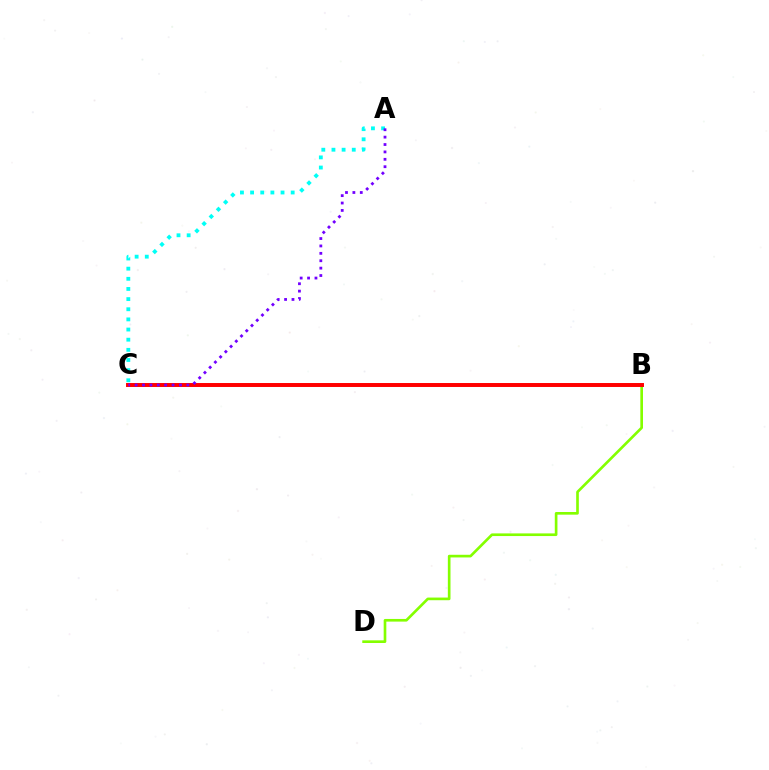{('B', 'D'): [{'color': '#84ff00', 'line_style': 'solid', 'thickness': 1.91}], ('A', 'C'): [{'color': '#00fff6', 'line_style': 'dotted', 'thickness': 2.76}, {'color': '#7200ff', 'line_style': 'dotted', 'thickness': 2.01}], ('B', 'C'): [{'color': '#ff0000', 'line_style': 'solid', 'thickness': 2.85}]}